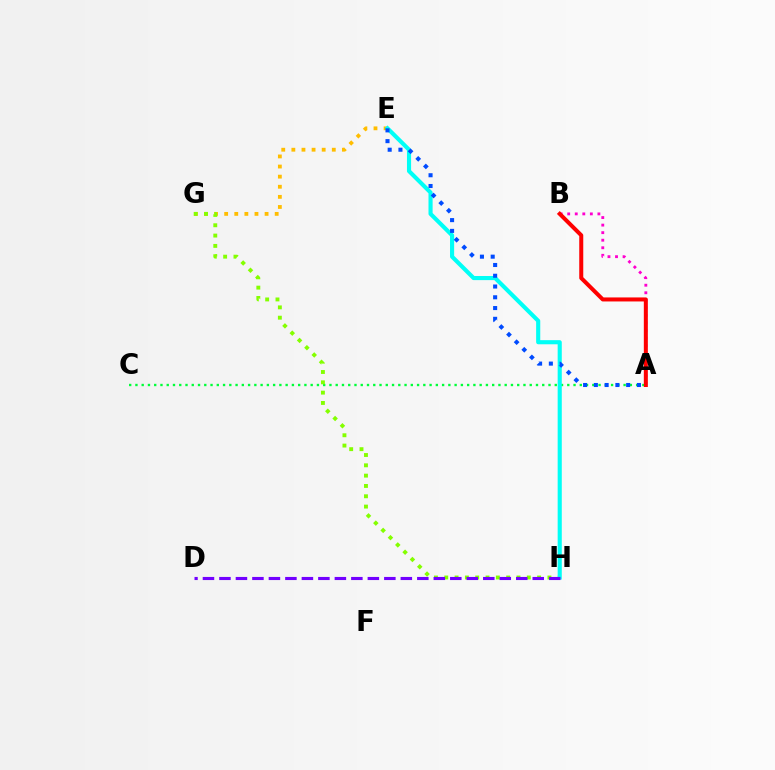{('E', 'G'): [{'color': '#ffbd00', 'line_style': 'dotted', 'thickness': 2.75}], ('A', 'B'): [{'color': '#ff00cf', 'line_style': 'dotted', 'thickness': 2.05}, {'color': '#ff0000', 'line_style': 'solid', 'thickness': 2.89}], ('A', 'C'): [{'color': '#00ff39', 'line_style': 'dotted', 'thickness': 1.7}], ('G', 'H'): [{'color': '#84ff00', 'line_style': 'dotted', 'thickness': 2.8}], ('E', 'H'): [{'color': '#00fff6', 'line_style': 'solid', 'thickness': 2.97}], ('A', 'E'): [{'color': '#004bff', 'line_style': 'dotted', 'thickness': 2.93}], ('D', 'H'): [{'color': '#7200ff', 'line_style': 'dashed', 'thickness': 2.24}]}